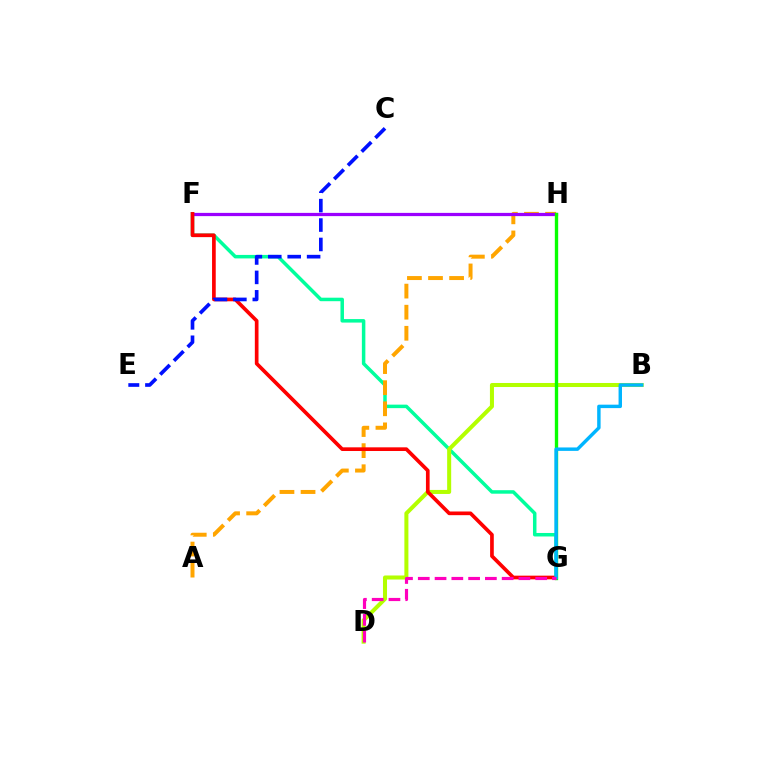{('F', 'G'): [{'color': '#00ff9d', 'line_style': 'solid', 'thickness': 2.52}, {'color': '#ff0000', 'line_style': 'solid', 'thickness': 2.65}], ('A', 'H'): [{'color': '#ffa500', 'line_style': 'dashed', 'thickness': 2.86}], ('F', 'H'): [{'color': '#9b00ff', 'line_style': 'solid', 'thickness': 2.33}], ('B', 'D'): [{'color': '#b3ff00', 'line_style': 'solid', 'thickness': 2.9}], ('G', 'H'): [{'color': '#08ff00', 'line_style': 'solid', 'thickness': 2.42}], ('B', 'G'): [{'color': '#00b5ff', 'line_style': 'solid', 'thickness': 2.47}], ('C', 'E'): [{'color': '#0010ff', 'line_style': 'dashed', 'thickness': 2.64}], ('D', 'G'): [{'color': '#ff00bd', 'line_style': 'dashed', 'thickness': 2.28}]}